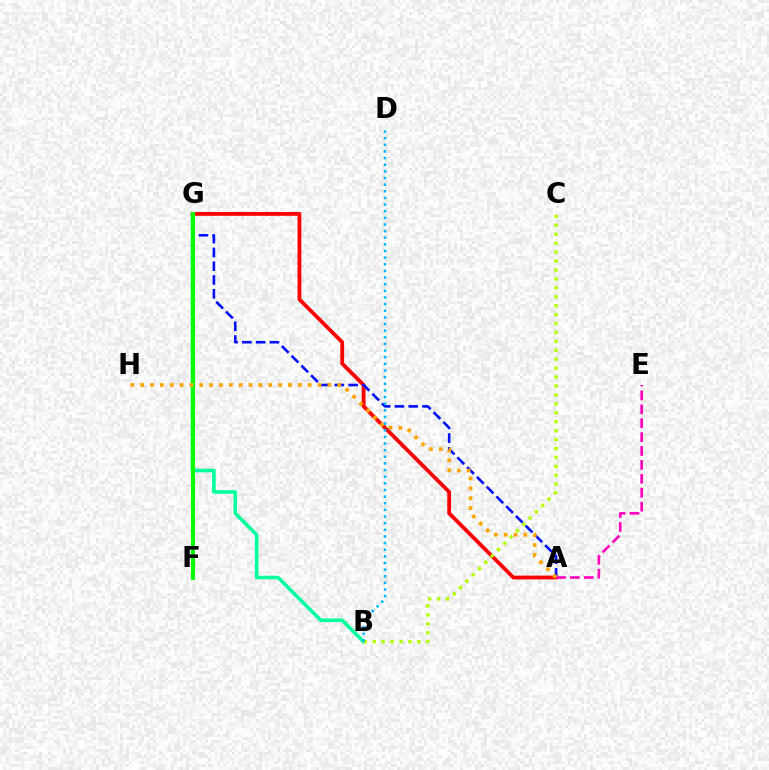{('F', 'G'): [{'color': '#9b00ff', 'line_style': 'dashed', 'thickness': 1.9}, {'color': '#08ff00', 'line_style': 'solid', 'thickness': 2.92}], ('A', 'G'): [{'color': '#ff0000', 'line_style': 'solid', 'thickness': 2.75}, {'color': '#0010ff', 'line_style': 'dashed', 'thickness': 1.87}], ('A', 'E'): [{'color': '#ff00bd', 'line_style': 'dashed', 'thickness': 1.89}], ('B', 'G'): [{'color': '#00ff9d', 'line_style': 'solid', 'thickness': 2.57}], ('B', 'C'): [{'color': '#b3ff00', 'line_style': 'dotted', 'thickness': 2.43}], ('A', 'H'): [{'color': '#ffa500', 'line_style': 'dotted', 'thickness': 2.68}], ('B', 'D'): [{'color': '#00b5ff', 'line_style': 'dotted', 'thickness': 1.8}]}